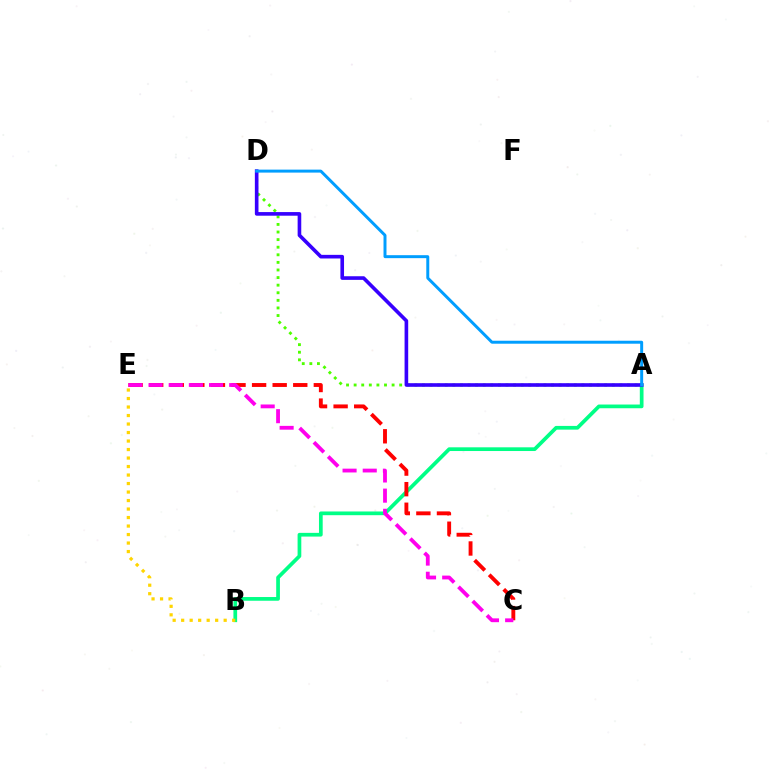{('A', 'B'): [{'color': '#00ff86', 'line_style': 'solid', 'thickness': 2.68}], ('C', 'E'): [{'color': '#ff0000', 'line_style': 'dashed', 'thickness': 2.8}, {'color': '#ff00ed', 'line_style': 'dashed', 'thickness': 2.74}], ('B', 'E'): [{'color': '#ffd500', 'line_style': 'dotted', 'thickness': 2.31}], ('A', 'D'): [{'color': '#4fff00', 'line_style': 'dotted', 'thickness': 2.06}, {'color': '#3700ff', 'line_style': 'solid', 'thickness': 2.61}, {'color': '#009eff', 'line_style': 'solid', 'thickness': 2.14}]}